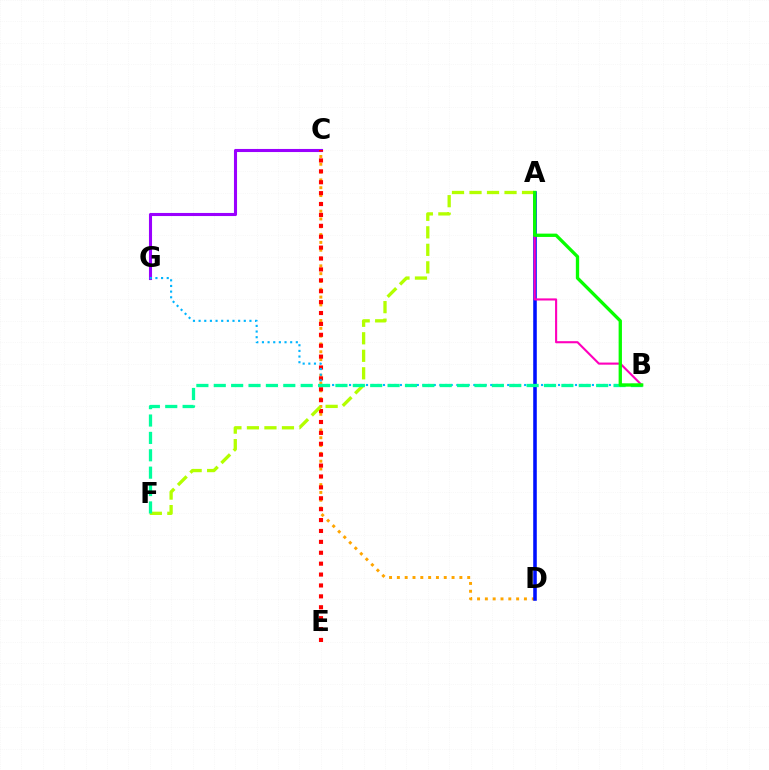{('C', 'D'): [{'color': '#ffa500', 'line_style': 'dotted', 'thickness': 2.12}], ('A', 'D'): [{'color': '#0010ff', 'line_style': 'solid', 'thickness': 2.57}], ('C', 'G'): [{'color': '#9b00ff', 'line_style': 'solid', 'thickness': 2.22}], ('C', 'E'): [{'color': '#ff0000', 'line_style': 'dotted', 'thickness': 2.96}], ('B', 'G'): [{'color': '#00b5ff', 'line_style': 'dotted', 'thickness': 1.53}], ('A', 'F'): [{'color': '#b3ff00', 'line_style': 'dashed', 'thickness': 2.38}], ('A', 'B'): [{'color': '#ff00bd', 'line_style': 'solid', 'thickness': 1.52}, {'color': '#08ff00', 'line_style': 'solid', 'thickness': 2.39}], ('B', 'F'): [{'color': '#00ff9d', 'line_style': 'dashed', 'thickness': 2.36}]}